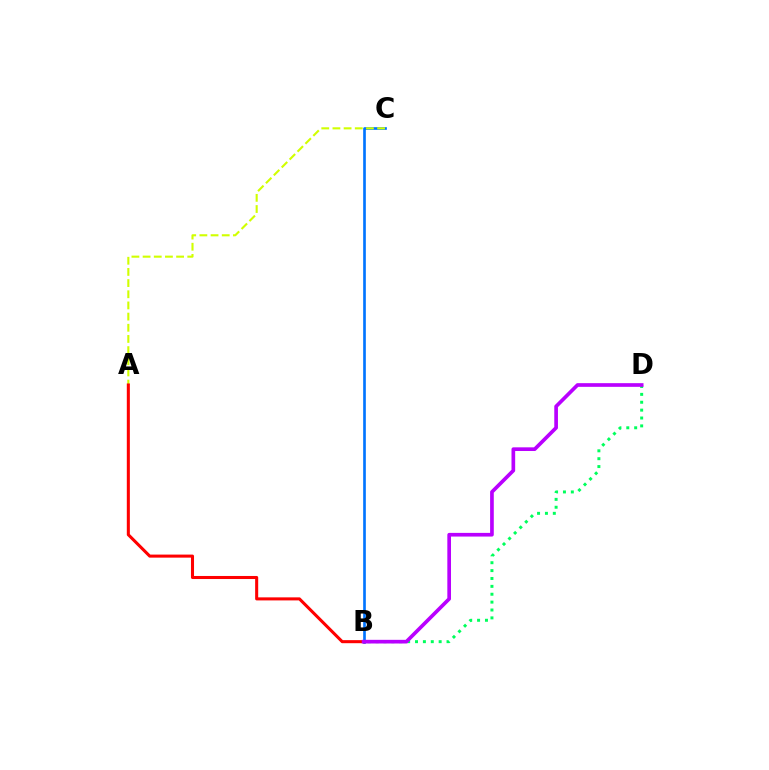{('B', 'D'): [{'color': '#00ff5c', 'line_style': 'dotted', 'thickness': 2.14}, {'color': '#b900ff', 'line_style': 'solid', 'thickness': 2.64}], ('B', 'C'): [{'color': '#0074ff', 'line_style': 'solid', 'thickness': 1.92}], ('A', 'C'): [{'color': '#d1ff00', 'line_style': 'dashed', 'thickness': 1.52}], ('A', 'B'): [{'color': '#ff0000', 'line_style': 'solid', 'thickness': 2.2}]}